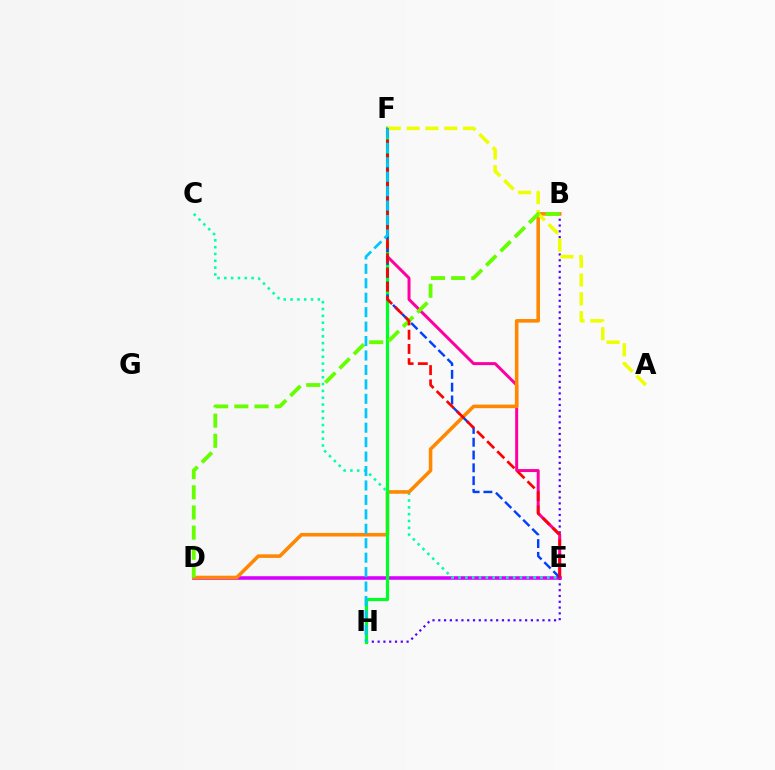{('D', 'E'): [{'color': '#d600ff', 'line_style': 'solid', 'thickness': 2.56}], ('C', 'E'): [{'color': '#00ffaf', 'line_style': 'dotted', 'thickness': 1.85}], ('B', 'H'): [{'color': '#4f00ff', 'line_style': 'dotted', 'thickness': 1.57}], ('E', 'F'): [{'color': '#ff00a0', 'line_style': 'solid', 'thickness': 2.15}, {'color': '#003fff', 'line_style': 'dashed', 'thickness': 1.74}, {'color': '#ff0000', 'line_style': 'dashed', 'thickness': 1.93}], ('B', 'D'): [{'color': '#ff8800', 'line_style': 'solid', 'thickness': 2.57}, {'color': '#66ff00', 'line_style': 'dashed', 'thickness': 2.74}], ('F', 'H'): [{'color': '#00ff27', 'line_style': 'solid', 'thickness': 2.3}, {'color': '#00c7ff', 'line_style': 'dashed', 'thickness': 1.96}], ('A', 'F'): [{'color': '#eeff00', 'line_style': 'dashed', 'thickness': 2.55}]}